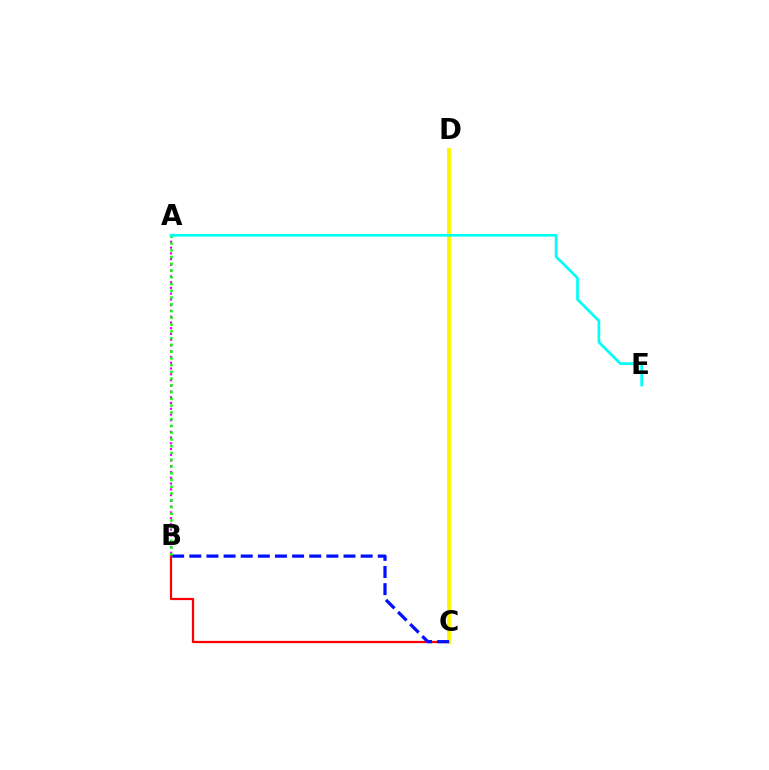{('B', 'C'): [{'color': '#ff0000', 'line_style': 'solid', 'thickness': 1.6}, {'color': '#0010ff', 'line_style': 'dashed', 'thickness': 2.33}], ('C', 'D'): [{'color': '#fcf500', 'line_style': 'solid', 'thickness': 2.81}], ('A', 'B'): [{'color': '#ee00ff', 'line_style': 'dotted', 'thickness': 1.56}, {'color': '#08ff00', 'line_style': 'dotted', 'thickness': 1.84}], ('A', 'E'): [{'color': '#00fff6', 'line_style': 'solid', 'thickness': 1.93}]}